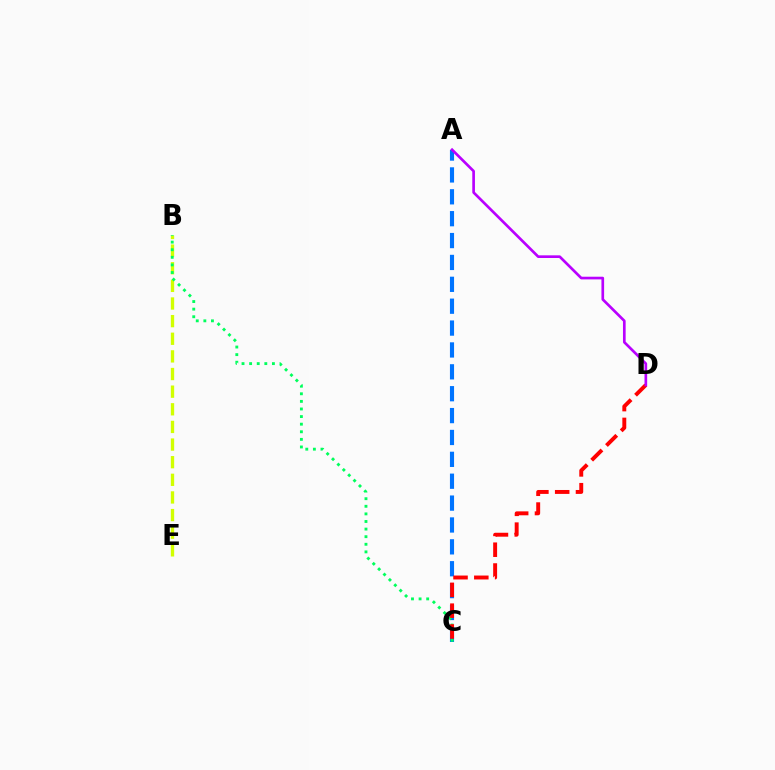{('A', 'C'): [{'color': '#0074ff', 'line_style': 'dashed', 'thickness': 2.97}], ('B', 'E'): [{'color': '#d1ff00', 'line_style': 'dashed', 'thickness': 2.4}], ('B', 'C'): [{'color': '#00ff5c', 'line_style': 'dotted', 'thickness': 2.06}], ('C', 'D'): [{'color': '#ff0000', 'line_style': 'dashed', 'thickness': 2.83}], ('A', 'D'): [{'color': '#b900ff', 'line_style': 'solid', 'thickness': 1.92}]}